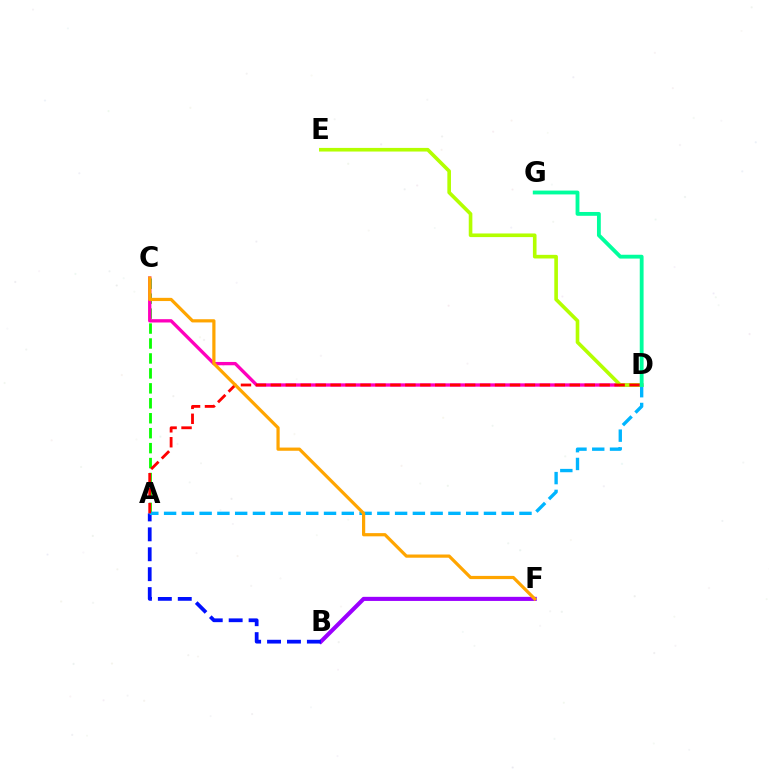{('A', 'C'): [{'color': '#08ff00', 'line_style': 'dashed', 'thickness': 2.03}], ('B', 'F'): [{'color': '#9b00ff', 'line_style': 'solid', 'thickness': 2.95}], ('C', 'D'): [{'color': '#ff00bd', 'line_style': 'solid', 'thickness': 2.39}], ('A', 'B'): [{'color': '#0010ff', 'line_style': 'dashed', 'thickness': 2.71}], ('A', 'D'): [{'color': '#00b5ff', 'line_style': 'dashed', 'thickness': 2.41}, {'color': '#ff0000', 'line_style': 'dashed', 'thickness': 2.03}], ('D', 'E'): [{'color': '#b3ff00', 'line_style': 'solid', 'thickness': 2.61}], ('C', 'F'): [{'color': '#ffa500', 'line_style': 'solid', 'thickness': 2.31}], ('D', 'G'): [{'color': '#00ff9d', 'line_style': 'solid', 'thickness': 2.76}]}